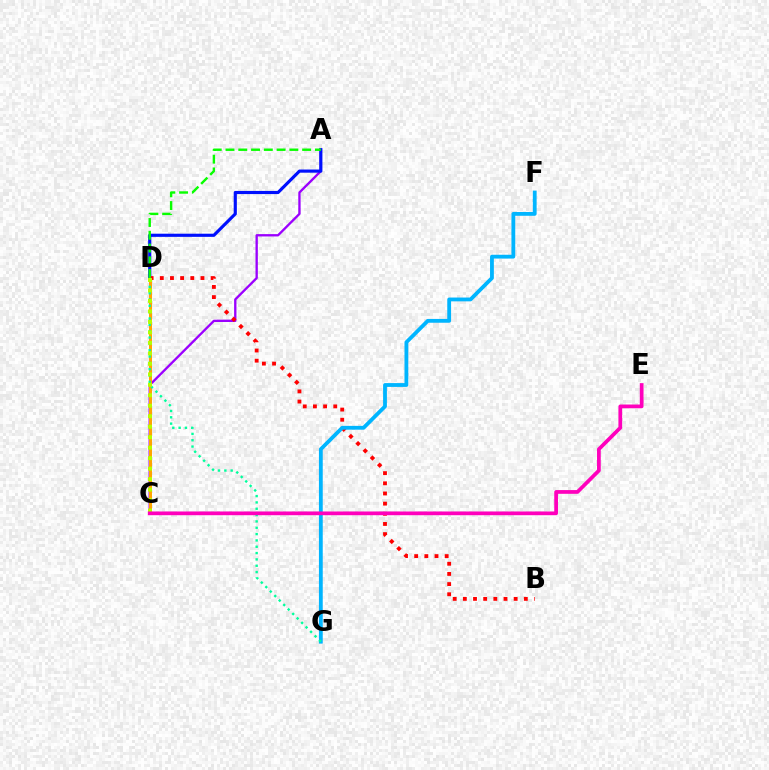{('A', 'C'): [{'color': '#9b00ff', 'line_style': 'solid', 'thickness': 1.68}], ('A', 'D'): [{'color': '#0010ff', 'line_style': 'solid', 'thickness': 2.27}, {'color': '#08ff00', 'line_style': 'dashed', 'thickness': 1.74}], ('C', 'D'): [{'color': '#ffa500', 'line_style': 'solid', 'thickness': 2.16}, {'color': '#b3ff00', 'line_style': 'dotted', 'thickness': 2.85}], ('B', 'D'): [{'color': '#ff0000', 'line_style': 'dotted', 'thickness': 2.76}], ('F', 'G'): [{'color': '#00b5ff', 'line_style': 'solid', 'thickness': 2.74}], ('D', 'G'): [{'color': '#00ff9d', 'line_style': 'dotted', 'thickness': 1.72}], ('C', 'E'): [{'color': '#ff00bd', 'line_style': 'solid', 'thickness': 2.69}]}